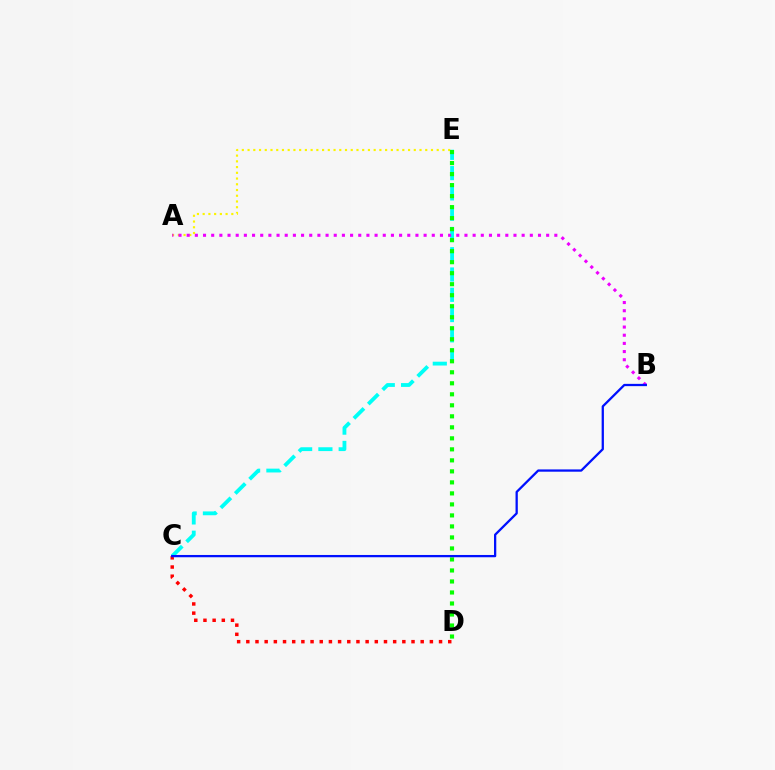{('C', 'D'): [{'color': '#ff0000', 'line_style': 'dotted', 'thickness': 2.49}], ('C', 'E'): [{'color': '#00fff6', 'line_style': 'dashed', 'thickness': 2.75}], ('A', 'E'): [{'color': '#fcf500', 'line_style': 'dotted', 'thickness': 1.56}], ('D', 'E'): [{'color': '#08ff00', 'line_style': 'dotted', 'thickness': 2.99}], ('A', 'B'): [{'color': '#ee00ff', 'line_style': 'dotted', 'thickness': 2.22}], ('B', 'C'): [{'color': '#0010ff', 'line_style': 'solid', 'thickness': 1.64}]}